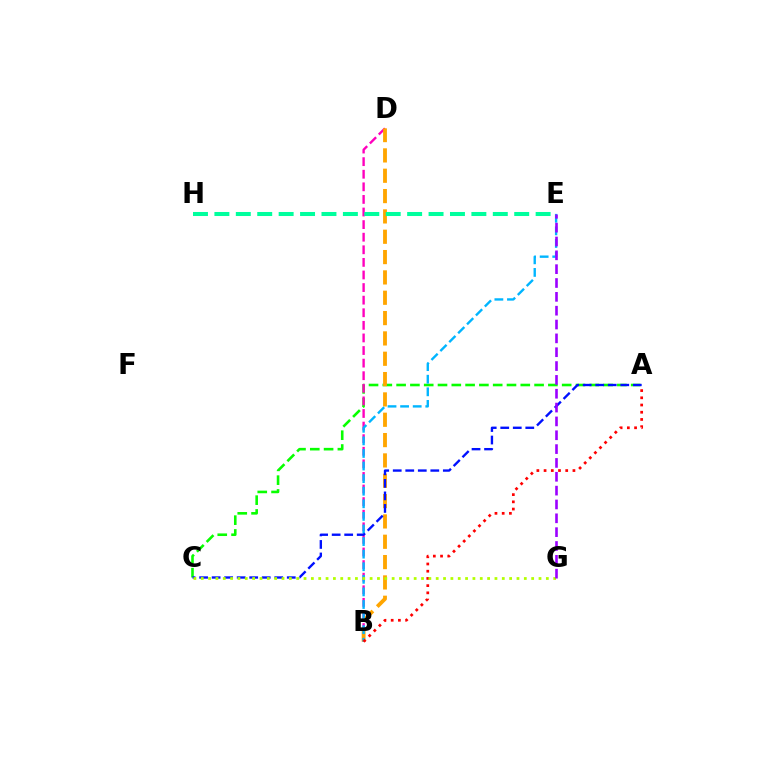{('A', 'C'): [{'color': '#08ff00', 'line_style': 'dashed', 'thickness': 1.87}, {'color': '#0010ff', 'line_style': 'dashed', 'thickness': 1.7}], ('B', 'D'): [{'color': '#ff00bd', 'line_style': 'dashed', 'thickness': 1.71}, {'color': '#ffa500', 'line_style': 'dashed', 'thickness': 2.76}], ('B', 'E'): [{'color': '#00b5ff', 'line_style': 'dashed', 'thickness': 1.71}], ('A', 'B'): [{'color': '#ff0000', 'line_style': 'dotted', 'thickness': 1.96}], ('C', 'G'): [{'color': '#b3ff00', 'line_style': 'dotted', 'thickness': 2.0}], ('E', 'H'): [{'color': '#00ff9d', 'line_style': 'dashed', 'thickness': 2.91}], ('E', 'G'): [{'color': '#9b00ff', 'line_style': 'dashed', 'thickness': 1.88}]}